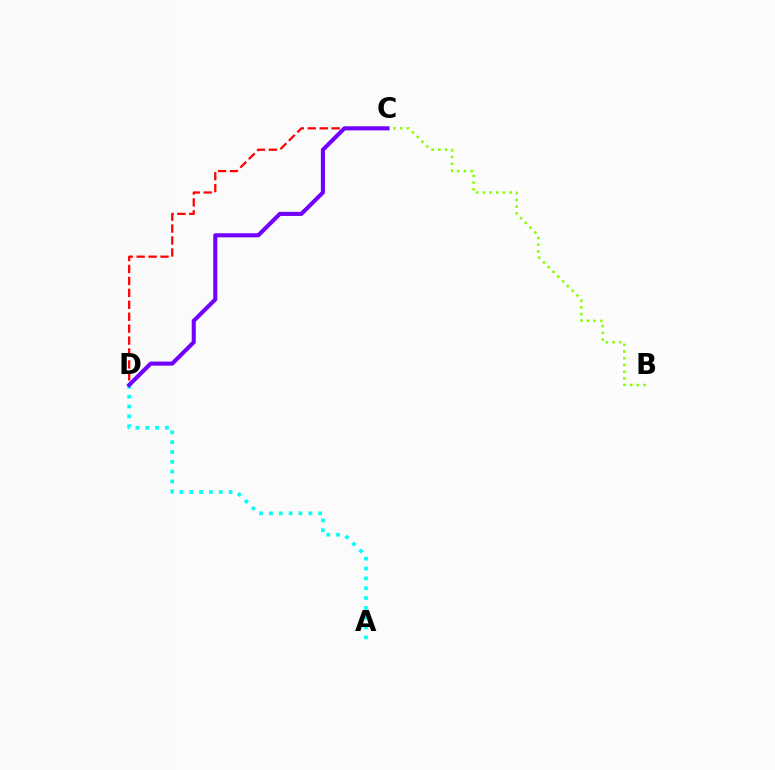{('A', 'D'): [{'color': '#00fff6', 'line_style': 'dotted', 'thickness': 2.67}], ('B', 'C'): [{'color': '#84ff00', 'line_style': 'dotted', 'thickness': 1.82}], ('C', 'D'): [{'color': '#ff0000', 'line_style': 'dashed', 'thickness': 1.62}, {'color': '#7200ff', 'line_style': 'solid', 'thickness': 2.94}]}